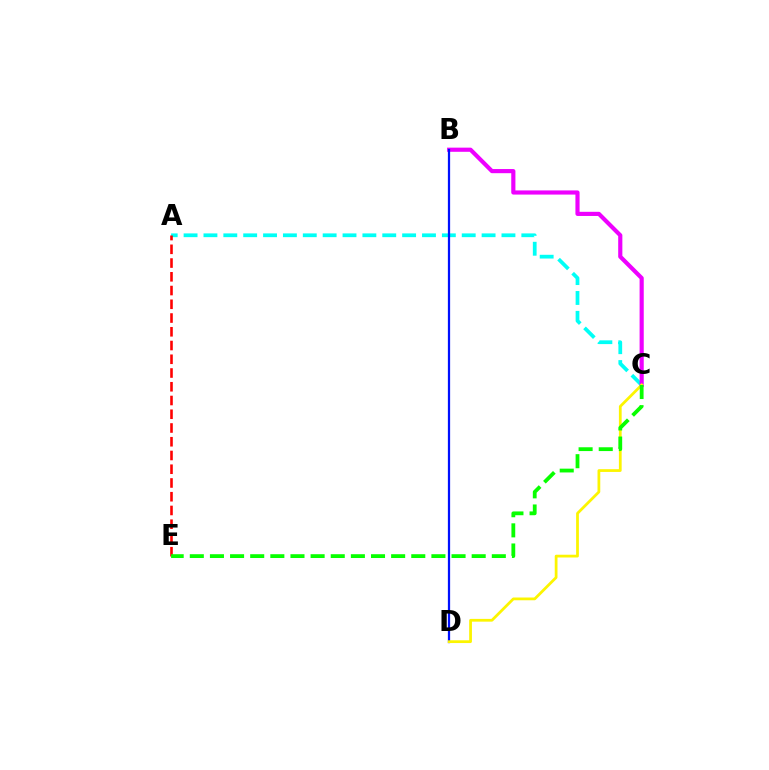{('A', 'C'): [{'color': '#00fff6', 'line_style': 'dashed', 'thickness': 2.7}], ('A', 'E'): [{'color': '#ff0000', 'line_style': 'dashed', 'thickness': 1.87}], ('B', 'C'): [{'color': '#ee00ff', 'line_style': 'solid', 'thickness': 2.99}], ('B', 'D'): [{'color': '#0010ff', 'line_style': 'solid', 'thickness': 1.62}], ('C', 'D'): [{'color': '#fcf500', 'line_style': 'solid', 'thickness': 1.99}], ('C', 'E'): [{'color': '#08ff00', 'line_style': 'dashed', 'thickness': 2.74}]}